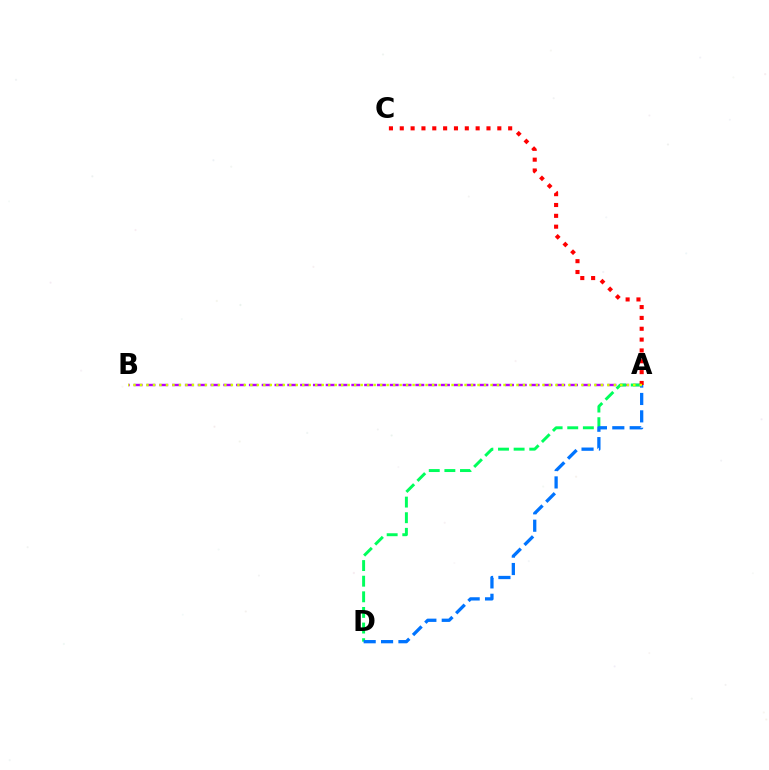{('A', 'B'): [{'color': '#b900ff', 'line_style': 'dashed', 'thickness': 1.74}, {'color': '#d1ff00', 'line_style': 'dotted', 'thickness': 1.76}], ('A', 'D'): [{'color': '#00ff5c', 'line_style': 'dashed', 'thickness': 2.12}, {'color': '#0074ff', 'line_style': 'dashed', 'thickness': 2.36}], ('A', 'C'): [{'color': '#ff0000', 'line_style': 'dotted', 'thickness': 2.94}]}